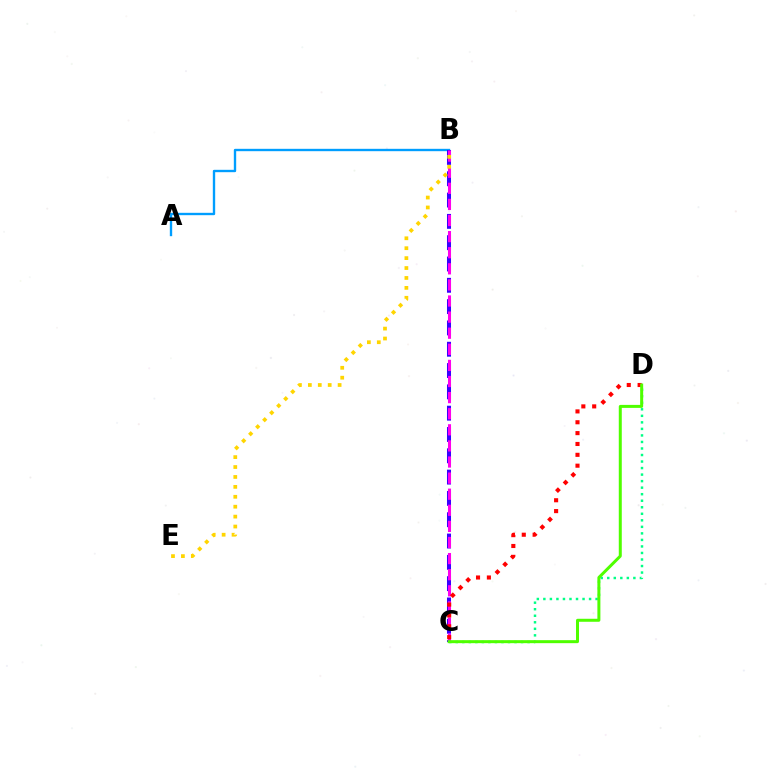{('A', 'B'): [{'color': '#009eff', 'line_style': 'solid', 'thickness': 1.71}], ('C', 'D'): [{'color': '#00ff86', 'line_style': 'dotted', 'thickness': 1.77}, {'color': '#ff0000', 'line_style': 'dotted', 'thickness': 2.95}, {'color': '#4fff00', 'line_style': 'solid', 'thickness': 2.16}], ('B', 'C'): [{'color': '#3700ff', 'line_style': 'dashed', 'thickness': 2.9}, {'color': '#ff00ed', 'line_style': 'dashed', 'thickness': 2.19}], ('B', 'E'): [{'color': '#ffd500', 'line_style': 'dotted', 'thickness': 2.69}]}